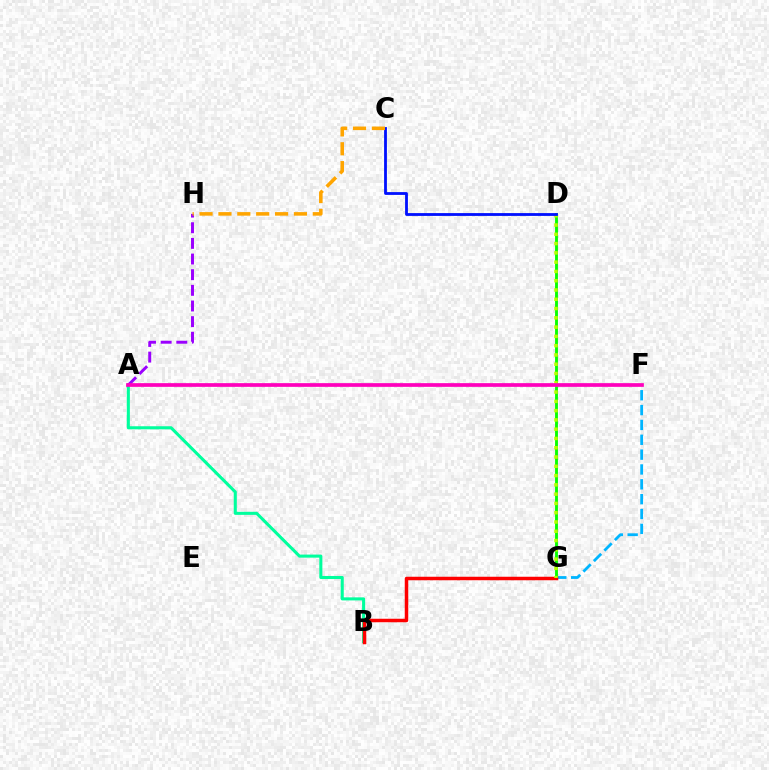{('F', 'G'): [{'color': '#00b5ff', 'line_style': 'dashed', 'thickness': 2.02}], ('A', 'B'): [{'color': '#00ff9d', 'line_style': 'solid', 'thickness': 2.21}], ('D', 'G'): [{'color': '#08ff00', 'line_style': 'solid', 'thickness': 2.07}, {'color': '#b3ff00', 'line_style': 'dotted', 'thickness': 2.52}], ('B', 'G'): [{'color': '#ff0000', 'line_style': 'solid', 'thickness': 2.51}], ('A', 'H'): [{'color': '#9b00ff', 'line_style': 'dashed', 'thickness': 2.13}], ('A', 'F'): [{'color': '#ff00bd', 'line_style': 'solid', 'thickness': 2.67}], ('C', 'D'): [{'color': '#0010ff', 'line_style': 'solid', 'thickness': 2.02}], ('C', 'H'): [{'color': '#ffa500', 'line_style': 'dashed', 'thickness': 2.56}]}